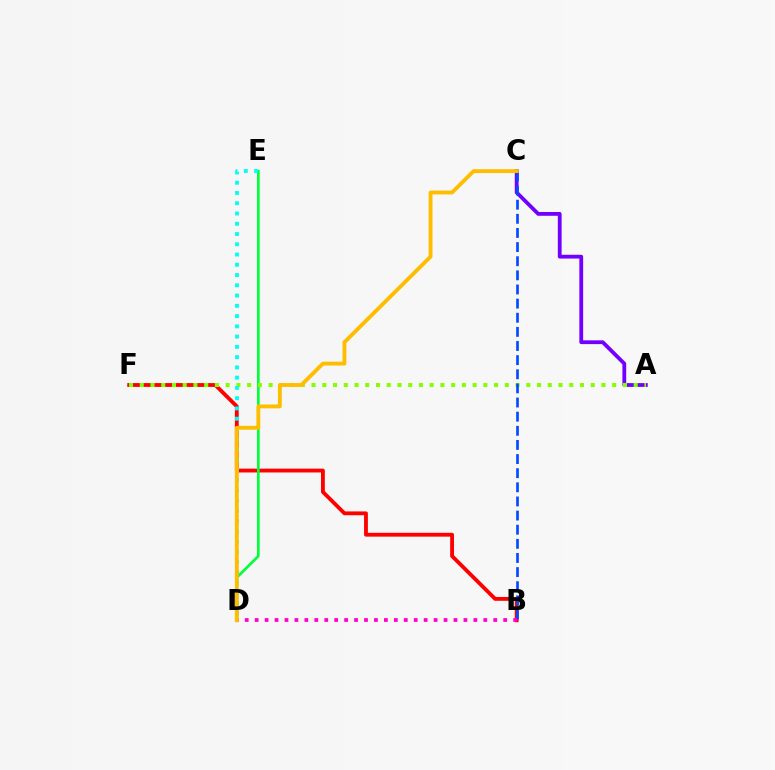{('A', 'C'): [{'color': '#7200ff', 'line_style': 'solid', 'thickness': 2.73}], ('B', 'F'): [{'color': '#ff0000', 'line_style': 'solid', 'thickness': 2.76}], ('D', 'E'): [{'color': '#00ff39', 'line_style': 'solid', 'thickness': 1.92}, {'color': '#00fff6', 'line_style': 'dotted', 'thickness': 2.79}], ('A', 'F'): [{'color': '#84ff00', 'line_style': 'dotted', 'thickness': 2.92}], ('B', 'C'): [{'color': '#004bff', 'line_style': 'dashed', 'thickness': 1.92}], ('B', 'D'): [{'color': '#ff00cf', 'line_style': 'dotted', 'thickness': 2.7}], ('C', 'D'): [{'color': '#ffbd00', 'line_style': 'solid', 'thickness': 2.78}]}